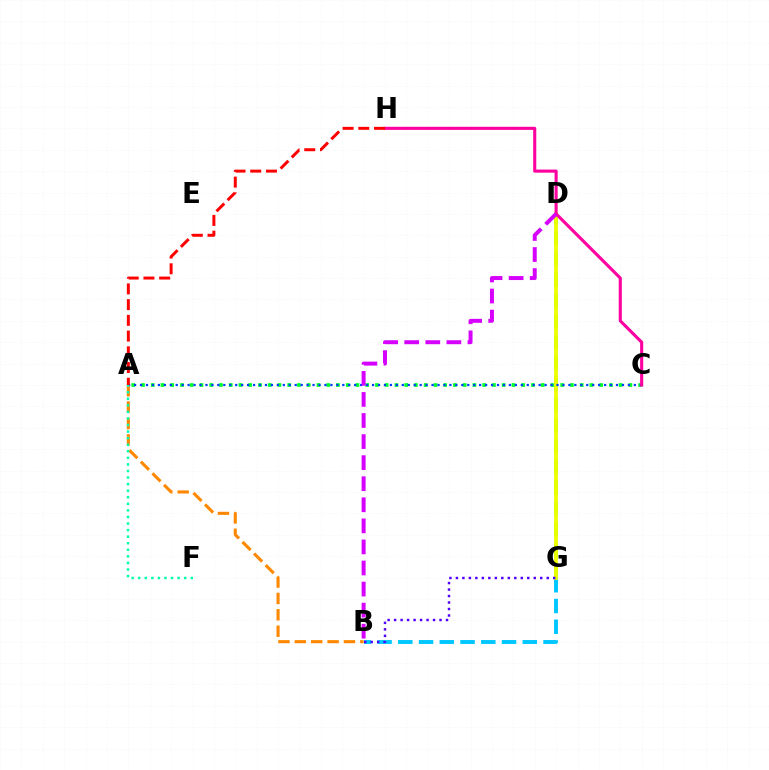{('A', 'C'): [{'color': '#00ff27', 'line_style': 'dotted', 'thickness': 2.65}, {'color': '#003fff', 'line_style': 'dotted', 'thickness': 1.62}], ('D', 'G'): [{'color': '#66ff00', 'line_style': 'dashed', 'thickness': 2.82}, {'color': '#eeff00', 'line_style': 'solid', 'thickness': 2.68}], ('A', 'B'): [{'color': '#ff8800', 'line_style': 'dashed', 'thickness': 2.22}], ('B', 'G'): [{'color': '#00c7ff', 'line_style': 'dashed', 'thickness': 2.82}, {'color': '#4f00ff', 'line_style': 'dotted', 'thickness': 1.76}], ('C', 'H'): [{'color': '#ff00a0', 'line_style': 'solid', 'thickness': 2.23}], ('B', 'D'): [{'color': '#d600ff', 'line_style': 'dashed', 'thickness': 2.86}], ('A', 'H'): [{'color': '#ff0000', 'line_style': 'dashed', 'thickness': 2.14}], ('A', 'F'): [{'color': '#00ffaf', 'line_style': 'dotted', 'thickness': 1.78}]}